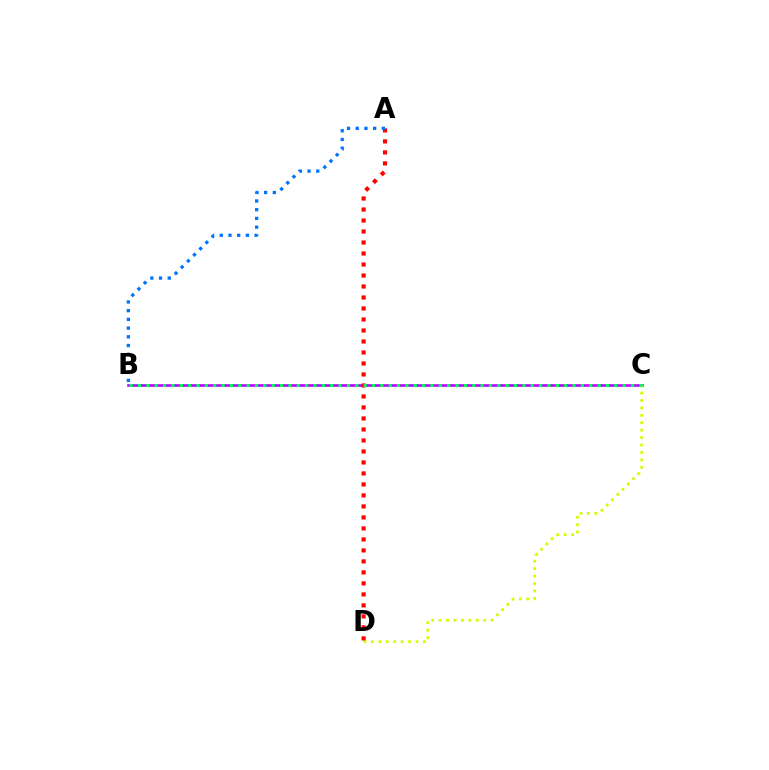{('B', 'C'): [{'color': '#b900ff', 'line_style': 'solid', 'thickness': 1.88}, {'color': '#00ff5c', 'line_style': 'dotted', 'thickness': 2.27}], ('C', 'D'): [{'color': '#d1ff00', 'line_style': 'dotted', 'thickness': 2.02}], ('A', 'D'): [{'color': '#ff0000', 'line_style': 'dotted', 'thickness': 2.99}], ('A', 'B'): [{'color': '#0074ff', 'line_style': 'dotted', 'thickness': 2.37}]}